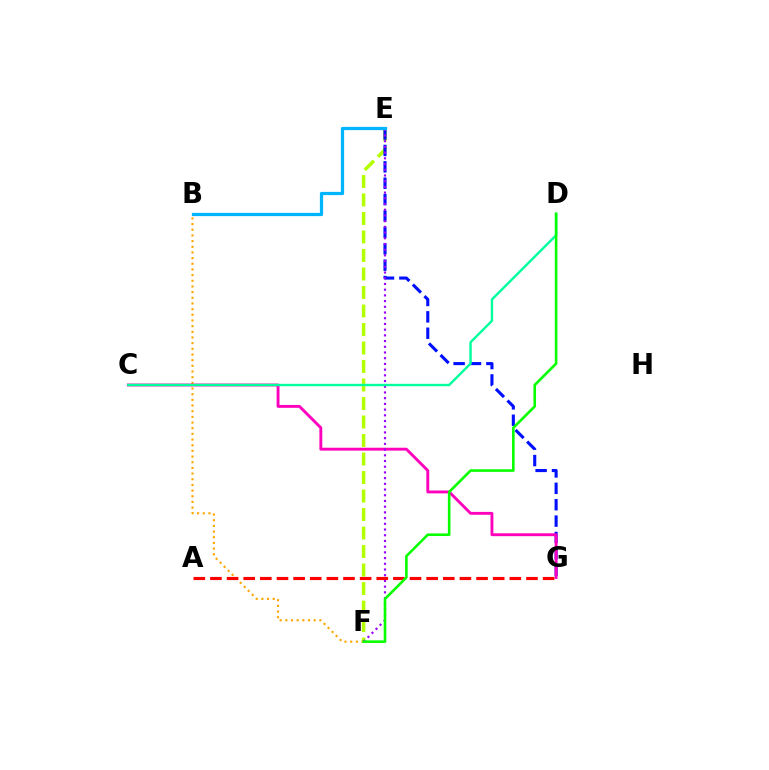{('E', 'F'): [{'color': '#b3ff00', 'line_style': 'dashed', 'thickness': 2.51}, {'color': '#9b00ff', 'line_style': 'dotted', 'thickness': 1.55}], ('E', 'G'): [{'color': '#0010ff', 'line_style': 'dashed', 'thickness': 2.23}], ('B', 'F'): [{'color': '#ffa500', 'line_style': 'dotted', 'thickness': 1.54}], ('C', 'G'): [{'color': '#ff00bd', 'line_style': 'solid', 'thickness': 2.08}], ('C', 'D'): [{'color': '#00ff9d', 'line_style': 'solid', 'thickness': 1.72}], ('A', 'G'): [{'color': '#ff0000', 'line_style': 'dashed', 'thickness': 2.26}], ('B', 'E'): [{'color': '#00b5ff', 'line_style': 'solid', 'thickness': 2.33}], ('D', 'F'): [{'color': '#08ff00', 'line_style': 'solid', 'thickness': 1.88}]}